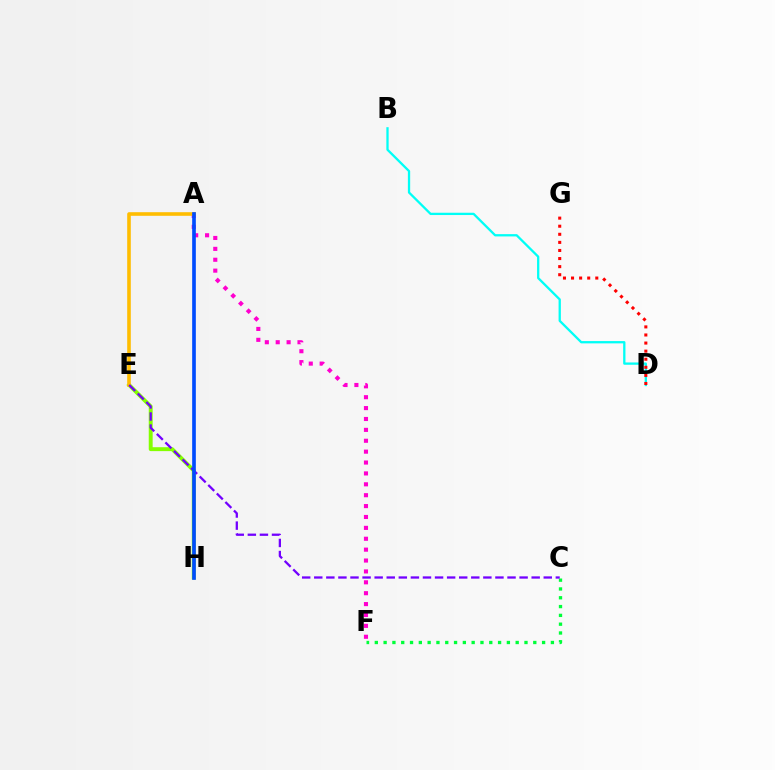{('B', 'D'): [{'color': '#00fff6', 'line_style': 'solid', 'thickness': 1.65}], ('E', 'H'): [{'color': '#84ff00', 'line_style': 'solid', 'thickness': 2.82}], ('C', 'F'): [{'color': '#00ff39', 'line_style': 'dotted', 'thickness': 2.39}], ('A', 'F'): [{'color': '#ff00cf', 'line_style': 'dotted', 'thickness': 2.96}], ('A', 'E'): [{'color': '#ffbd00', 'line_style': 'solid', 'thickness': 2.59}], ('C', 'E'): [{'color': '#7200ff', 'line_style': 'dashed', 'thickness': 1.64}], ('A', 'H'): [{'color': '#004bff', 'line_style': 'solid', 'thickness': 2.64}], ('D', 'G'): [{'color': '#ff0000', 'line_style': 'dotted', 'thickness': 2.2}]}